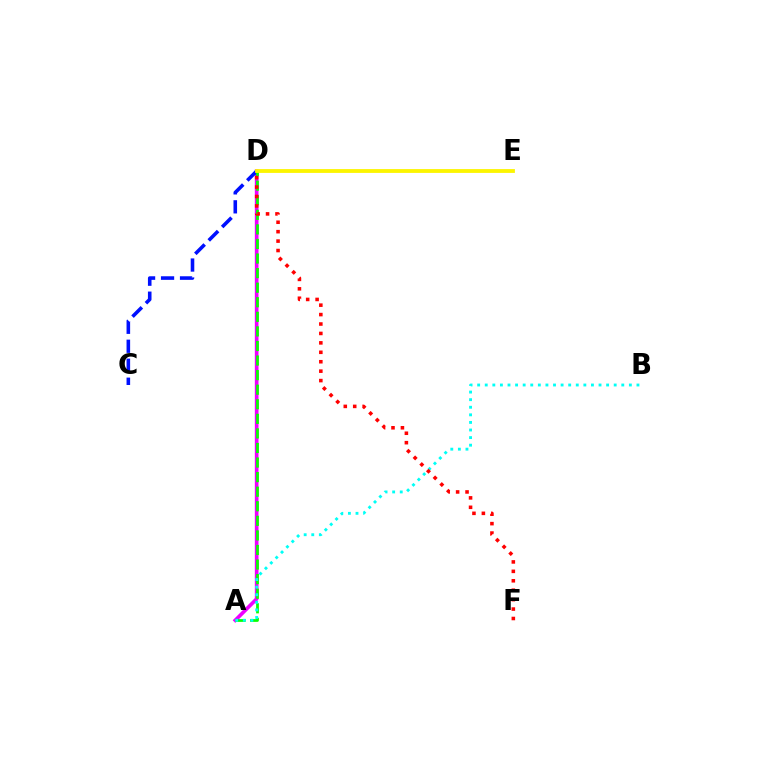{('A', 'D'): [{'color': '#ee00ff', 'line_style': 'solid', 'thickness': 2.64}, {'color': '#08ff00', 'line_style': 'dashed', 'thickness': 1.98}], ('C', 'D'): [{'color': '#0010ff', 'line_style': 'dashed', 'thickness': 2.58}], ('A', 'B'): [{'color': '#00fff6', 'line_style': 'dotted', 'thickness': 2.06}], ('D', 'F'): [{'color': '#ff0000', 'line_style': 'dotted', 'thickness': 2.56}], ('D', 'E'): [{'color': '#fcf500', 'line_style': 'solid', 'thickness': 2.74}]}